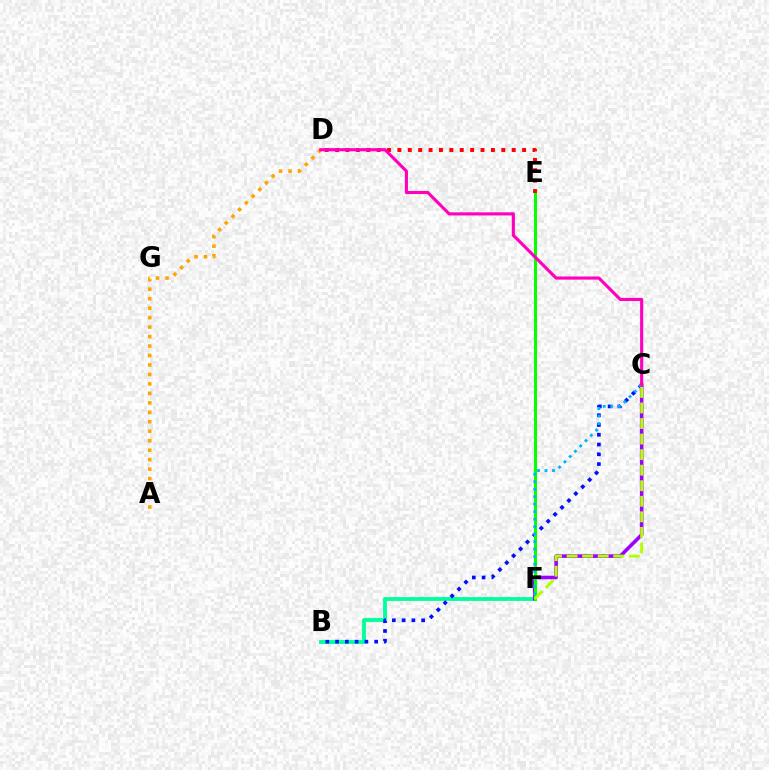{('B', 'F'): [{'color': '#00ff9d', 'line_style': 'solid', 'thickness': 2.75}], ('C', 'F'): [{'color': '#9b00ff', 'line_style': 'solid', 'thickness': 2.57}, {'color': '#00b5ff', 'line_style': 'dotted', 'thickness': 2.03}, {'color': '#b3ff00', 'line_style': 'dashed', 'thickness': 2.11}], ('B', 'C'): [{'color': '#0010ff', 'line_style': 'dotted', 'thickness': 2.65}], ('E', 'F'): [{'color': '#08ff00', 'line_style': 'solid', 'thickness': 2.19}], ('A', 'D'): [{'color': '#ffa500', 'line_style': 'dotted', 'thickness': 2.57}], ('D', 'E'): [{'color': '#ff0000', 'line_style': 'dotted', 'thickness': 2.82}], ('C', 'D'): [{'color': '#ff00bd', 'line_style': 'solid', 'thickness': 2.25}]}